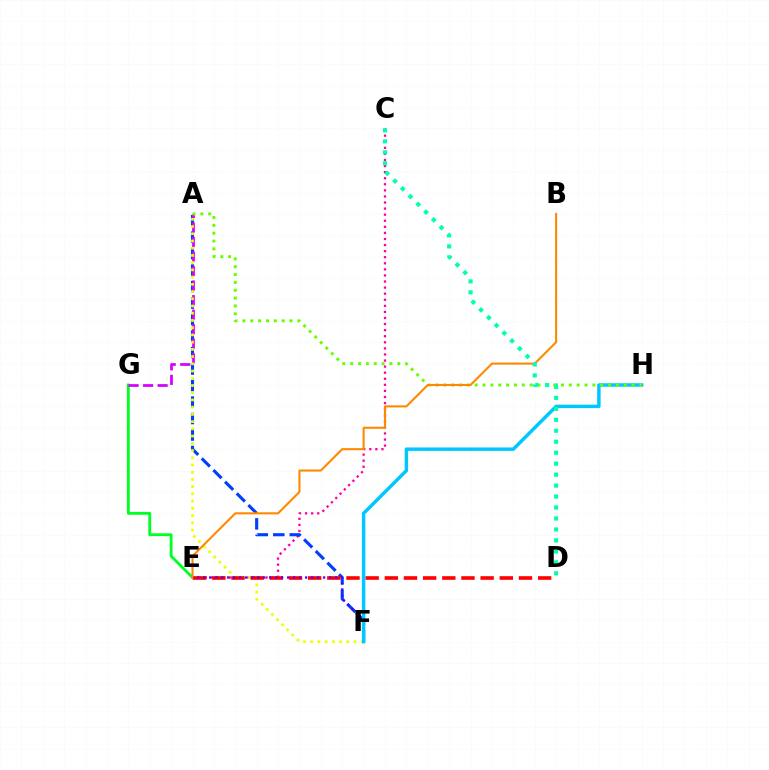{('C', 'E'): [{'color': '#ff00a0', 'line_style': 'dotted', 'thickness': 1.65}], ('E', 'G'): [{'color': '#00ff27', 'line_style': 'solid', 'thickness': 2.05}], ('A', 'F'): [{'color': '#003fff', 'line_style': 'dashed', 'thickness': 2.24}, {'color': '#eeff00', 'line_style': 'dotted', 'thickness': 1.96}], ('A', 'G'): [{'color': '#d600ff', 'line_style': 'dashed', 'thickness': 1.97}], ('D', 'E'): [{'color': '#ff0000', 'line_style': 'dashed', 'thickness': 2.6}], ('E', 'F'): [{'color': '#4f00ff', 'line_style': 'dotted', 'thickness': 1.63}], ('F', 'H'): [{'color': '#00c7ff', 'line_style': 'solid', 'thickness': 2.49}], ('A', 'H'): [{'color': '#66ff00', 'line_style': 'dotted', 'thickness': 2.13}], ('B', 'E'): [{'color': '#ff8800', 'line_style': 'solid', 'thickness': 1.5}], ('C', 'D'): [{'color': '#00ffaf', 'line_style': 'dotted', 'thickness': 2.98}]}